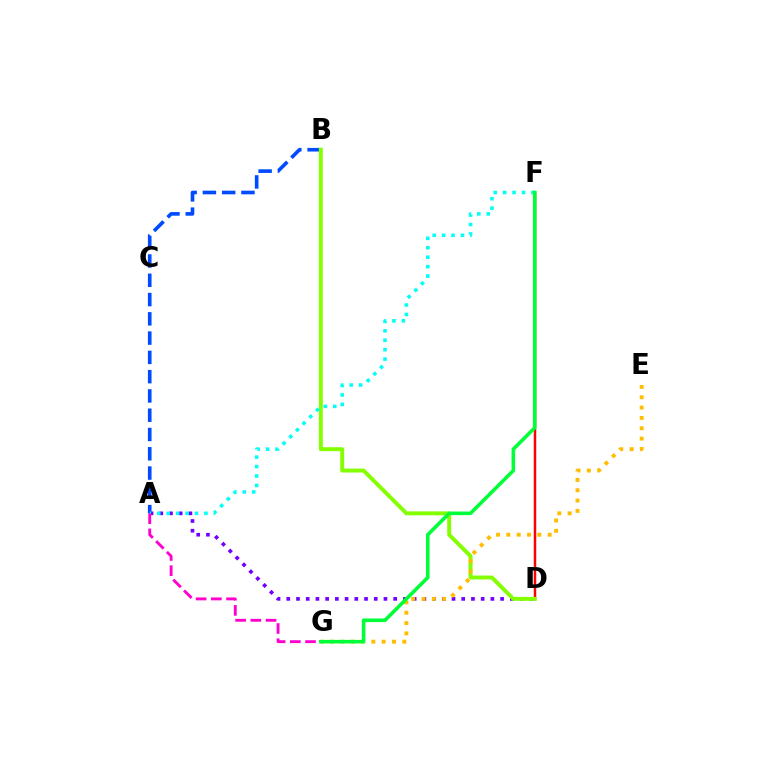{('D', 'F'): [{'color': '#ff0000', 'line_style': 'solid', 'thickness': 1.78}], ('A', 'D'): [{'color': '#7200ff', 'line_style': 'dotted', 'thickness': 2.64}], ('A', 'B'): [{'color': '#004bff', 'line_style': 'dashed', 'thickness': 2.62}], ('B', 'D'): [{'color': '#84ff00', 'line_style': 'solid', 'thickness': 2.83}], ('E', 'G'): [{'color': '#ffbd00', 'line_style': 'dotted', 'thickness': 2.81}], ('A', 'F'): [{'color': '#00fff6', 'line_style': 'dotted', 'thickness': 2.56}], ('A', 'G'): [{'color': '#ff00cf', 'line_style': 'dashed', 'thickness': 2.07}], ('F', 'G'): [{'color': '#00ff39', 'line_style': 'solid', 'thickness': 2.58}]}